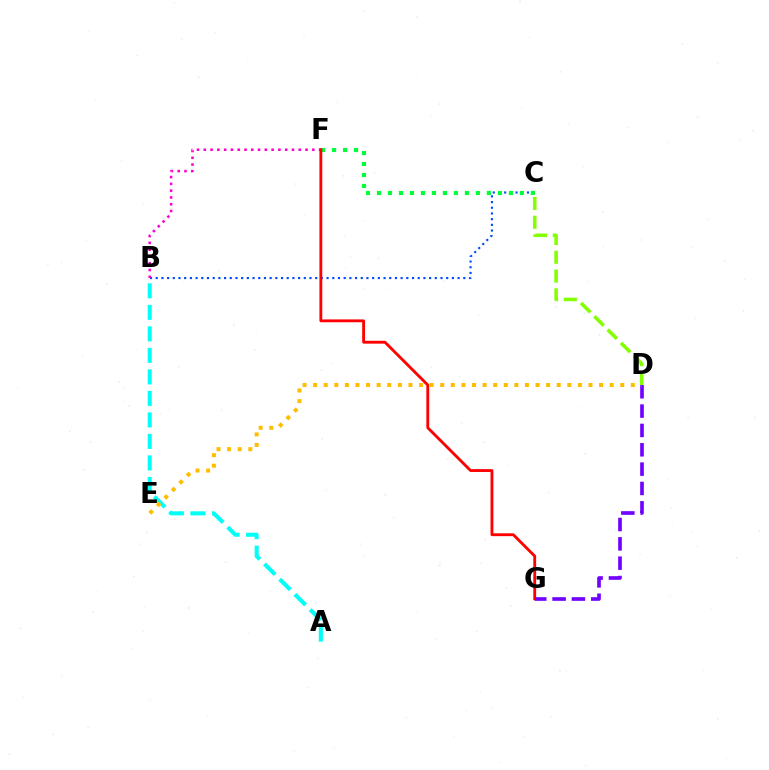{('B', 'C'): [{'color': '#004bff', 'line_style': 'dotted', 'thickness': 1.55}], ('B', 'F'): [{'color': '#ff00cf', 'line_style': 'dotted', 'thickness': 1.84}], ('C', 'F'): [{'color': '#00ff39', 'line_style': 'dotted', 'thickness': 2.99}], ('A', 'B'): [{'color': '#00fff6', 'line_style': 'dashed', 'thickness': 2.92}], ('F', 'G'): [{'color': '#ff0000', 'line_style': 'solid', 'thickness': 2.05}], ('D', 'G'): [{'color': '#7200ff', 'line_style': 'dashed', 'thickness': 2.63}], ('C', 'D'): [{'color': '#84ff00', 'line_style': 'dashed', 'thickness': 2.55}], ('D', 'E'): [{'color': '#ffbd00', 'line_style': 'dotted', 'thickness': 2.88}]}